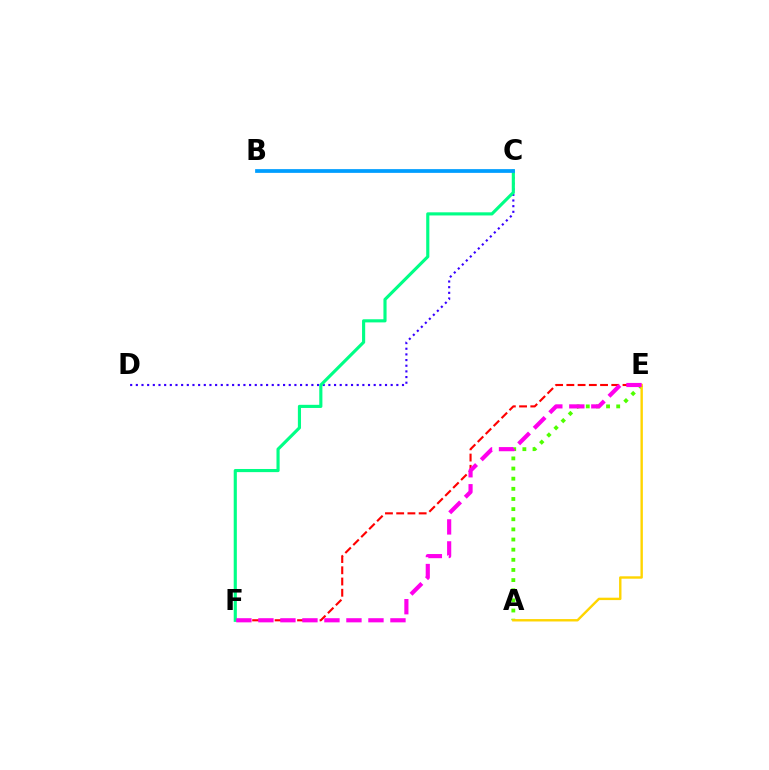{('C', 'D'): [{'color': '#3700ff', 'line_style': 'dotted', 'thickness': 1.54}], ('E', 'F'): [{'color': '#ff0000', 'line_style': 'dashed', 'thickness': 1.53}, {'color': '#ff00ed', 'line_style': 'dashed', 'thickness': 2.99}], ('A', 'E'): [{'color': '#4fff00', 'line_style': 'dotted', 'thickness': 2.76}, {'color': '#ffd500', 'line_style': 'solid', 'thickness': 1.73}], ('C', 'F'): [{'color': '#00ff86', 'line_style': 'solid', 'thickness': 2.26}], ('B', 'C'): [{'color': '#009eff', 'line_style': 'solid', 'thickness': 2.7}]}